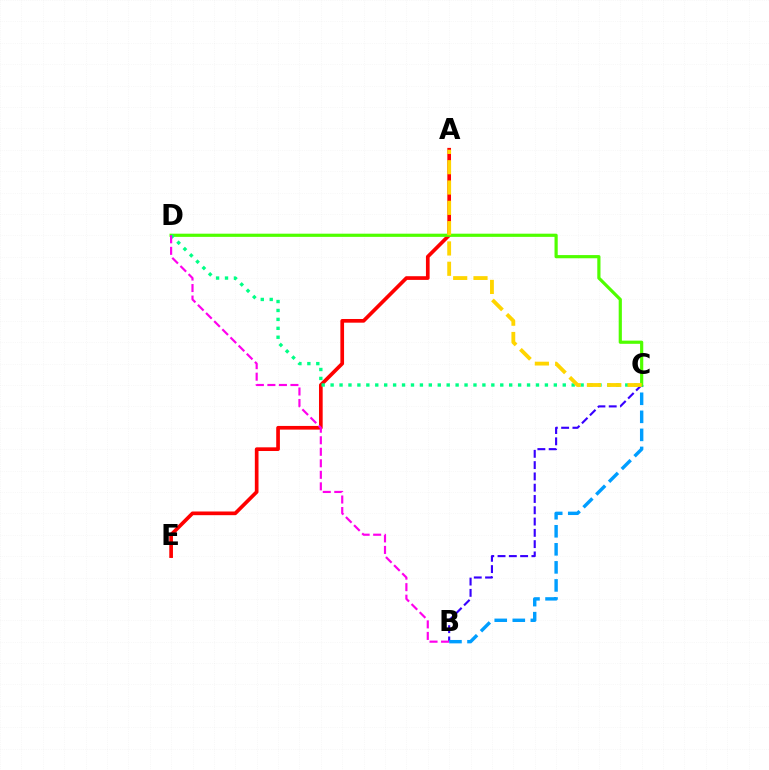{('B', 'C'): [{'color': '#3700ff', 'line_style': 'dashed', 'thickness': 1.53}, {'color': '#009eff', 'line_style': 'dashed', 'thickness': 2.45}], ('A', 'E'): [{'color': '#ff0000', 'line_style': 'solid', 'thickness': 2.65}], ('C', 'D'): [{'color': '#4fff00', 'line_style': 'solid', 'thickness': 2.3}, {'color': '#00ff86', 'line_style': 'dotted', 'thickness': 2.43}], ('B', 'D'): [{'color': '#ff00ed', 'line_style': 'dashed', 'thickness': 1.57}], ('A', 'C'): [{'color': '#ffd500', 'line_style': 'dashed', 'thickness': 2.76}]}